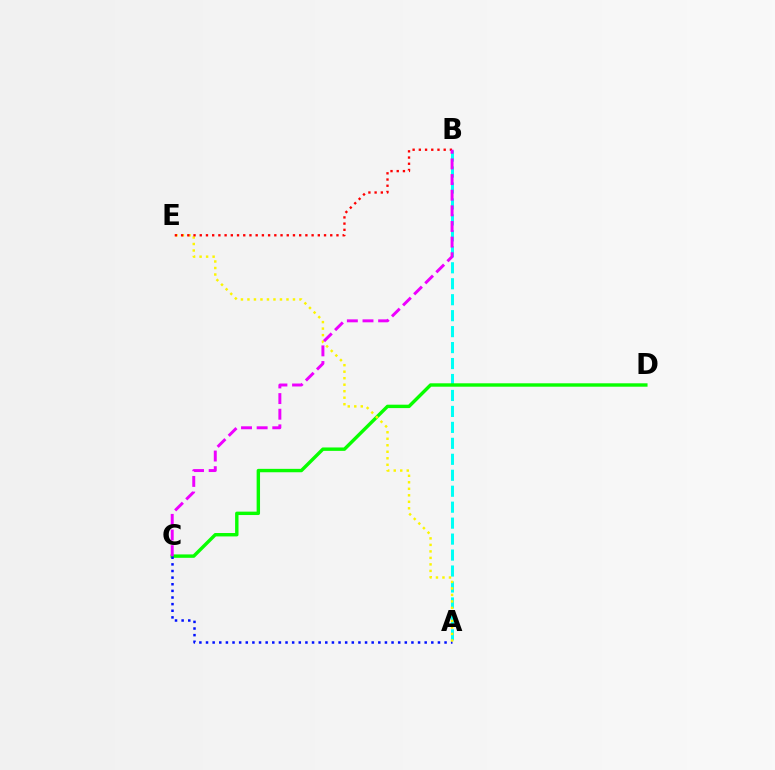{('A', 'B'): [{'color': '#00fff6', 'line_style': 'dashed', 'thickness': 2.17}], ('C', 'D'): [{'color': '#08ff00', 'line_style': 'solid', 'thickness': 2.45}], ('A', 'C'): [{'color': '#0010ff', 'line_style': 'dotted', 'thickness': 1.8}], ('A', 'E'): [{'color': '#fcf500', 'line_style': 'dotted', 'thickness': 1.77}], ('B', 'E'): [{'color': '#ff0000', 'line_style': 'dotted', 'thickness': 1.69}], ('B', 'C'): [{'color': '#ee00ff', 'line_style': 'dashed', 'thickness': 2.12}]}